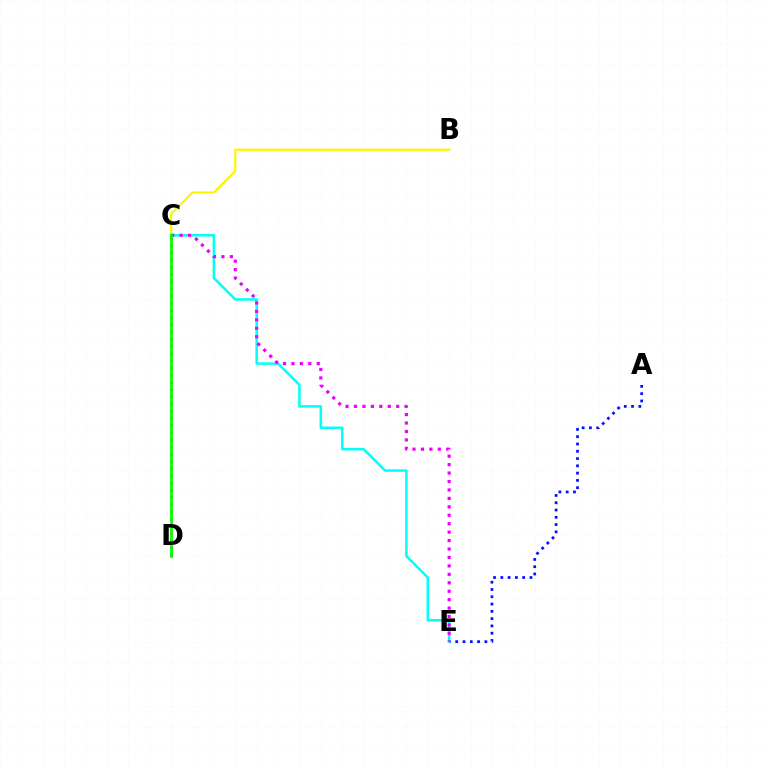{('A', 'E'): [{'color': '#0010ff', 'line_style': 'dotted', 'thickness': 1.98}], ('C', 'D'): [{'color': '#ff0000', 'line_style': 'dotted', 'thickness': 1.95}, {'color': '#08ff00', 'line_style': 'solid', 'thickness': 2.0}], ('B', 'C'): [{'color': '#fcf500', 'line_style': 'solid', 'thickness': 1.59}], ('C', 'E'): [{'color': '#00fff6', 'line_style': 'solid', 'thickness': 1.81}, {'color': '#ee00ff', 'line_style': 'dotted', 'thickness': 2.29}]}